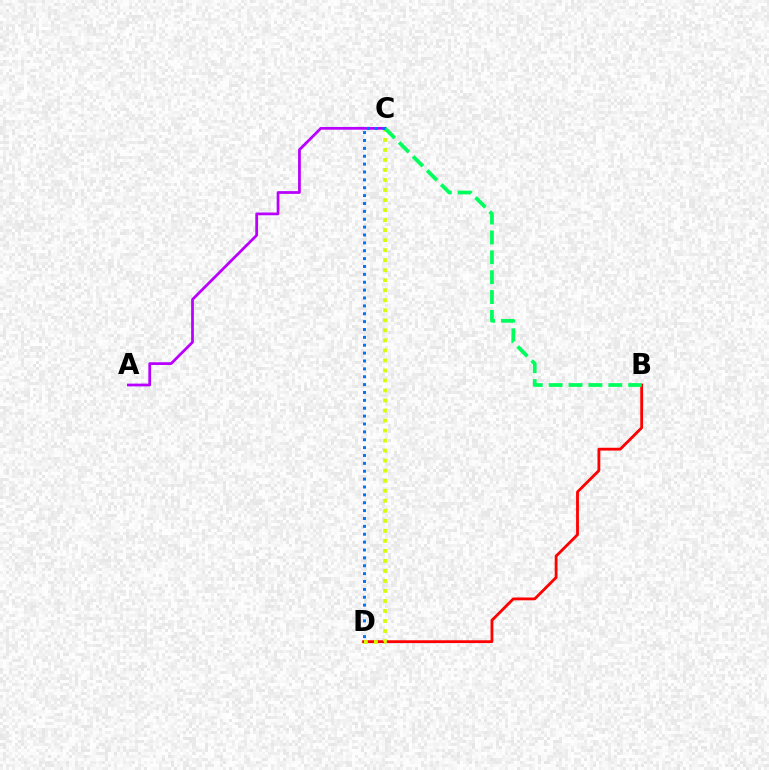{('A', 'C'): [{'color': '#b900ff', 'line_style': 'solid', 'thickness': 1.98}], ('B', 'D'): [{'color': '#ff0000', 'line_style': 'solid', 'thickness': 2.03}], ('C', 'D'): [{'color': '#d1ff00', 'line_style': 'dotted', 'thickness': 2.72}, {'color': '#0074ff', 'line_style': 'dotted', 'thickness': 2.14}], ('B', 'C'): [{'color': '#00ff5c', 'line_style': 'dashed', 'thickness': 2.7}]}